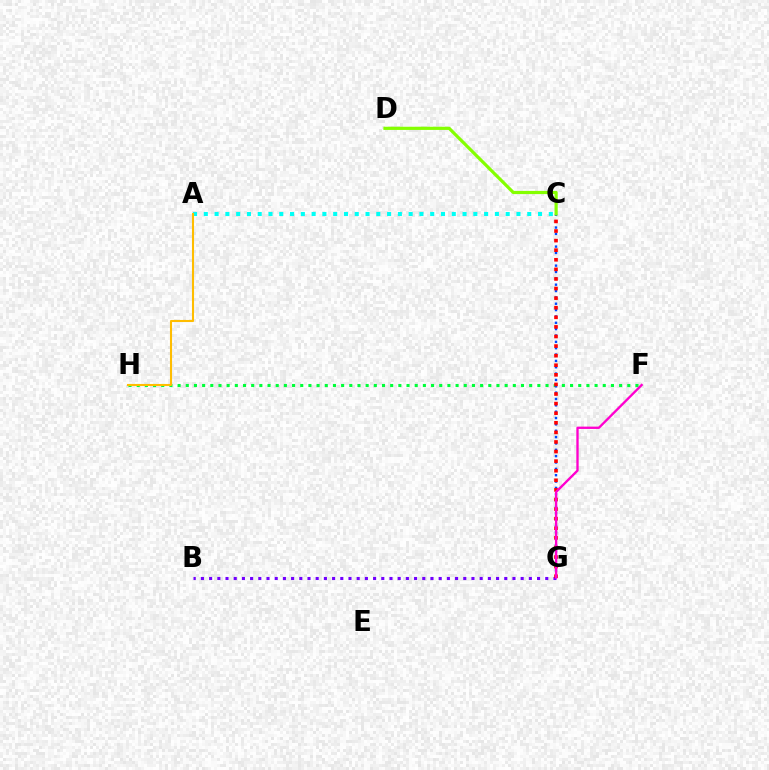{('B', 'G'): [{'color': '#7200ff', 'line_style': 'dotted', 'thickness': 2.23}], ('F', 'H'): [{'color': '#00ff39', 'line_style': 'dotted', 'thickness': 2.22}], ('C', 'G'): [{'color': '#004bff', 'line_style': 'dotted', 'thickness': 1.73}, {'color': '#ff0000', 'line_style': 'dotted', 'thickness': 2.61}], ('A', 'C'): [{'color': '#00fff6', 'line_style': 'dotted', 'thickness': 2.93}], ('F', 'G'): [{'color': '#ff00cf', 'line_style': 'solid', 'thickness': 1.68}], ('A', 'H'): [{'color': '#ffbd00', 'line_style': 'solid', 'thickness': 1.5}], ('C', 'D'): [{'color': '#84ff00', 'line_style': 'solid', 'thickness': 2.3}]}